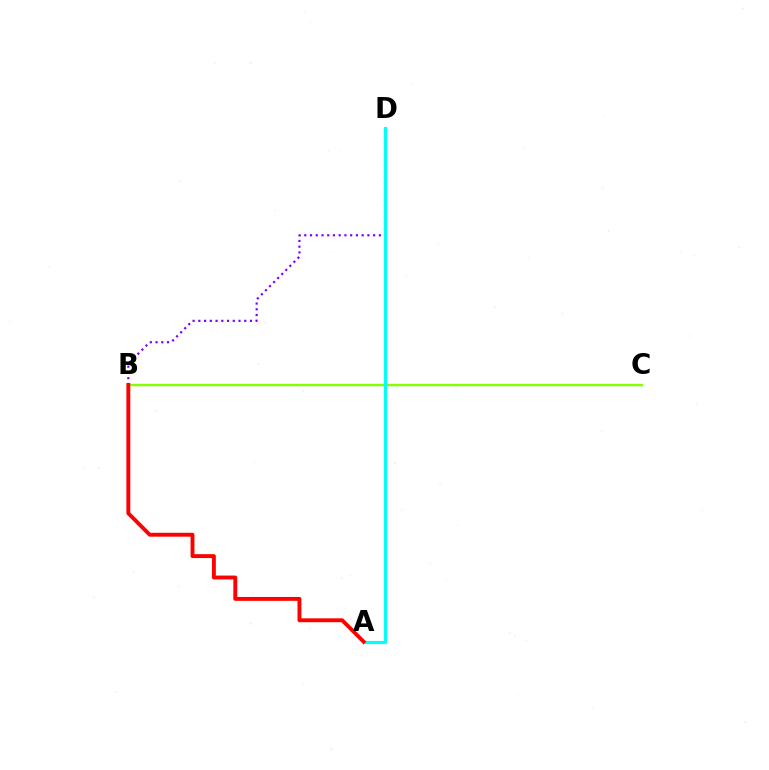{('B', 'D'): [{'color': '#7200ff', 'line_style': 'dotted', 'thickness': 1.56}], ('B', 'C'): [{'color': '#84ff00', 'line_style': 'solid', 'thickness': 1.74}], ('A', 'D'): [{'color': '#00fff6', 'line_style': 'solid', 'thickness': 2.29}], ('A', 'B'): [{'color': '#ff0000', 'line_style': 'solid', 'thickness': 2.8}]}